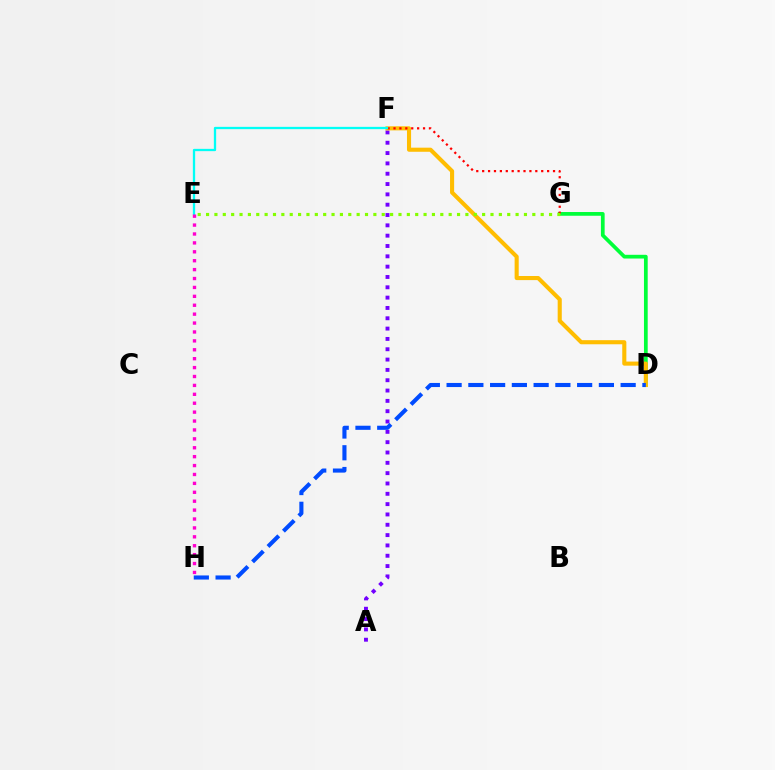{('D', 'G'): [{'color': '#00ff39', 'line_style': 'solid', 'thickness': 2.68}], ('A', 'F'): [{'color': '#7200ff', 'line_style': 'dotted', 'thickness': 2.81}], ('D', 'F'): [{'color': '#ffbd00', 'line_style': 'solid', 'thickness': 2.95}], ('F', 'G'): [{'color': '#ff0000', 'line_style': 'dotted', 'thickness': 1.6}], ('E', 'F'): [{'color': '#00fff6', 'line_style': 'solid', 'thickness': 1.65}], ('E', 'G'): [{'color': '#84ff00', 'line_style': 'dotted', 'thickness': 2.27}], ('E', 'H'): [{'color': '#ff00cf', 'line_style': 'dotted', 'thickness': 2.42}], ('D', 'H'): [{'color': '#004bff', 'line_style': 'dashed', 'thickness': 2.96}]}